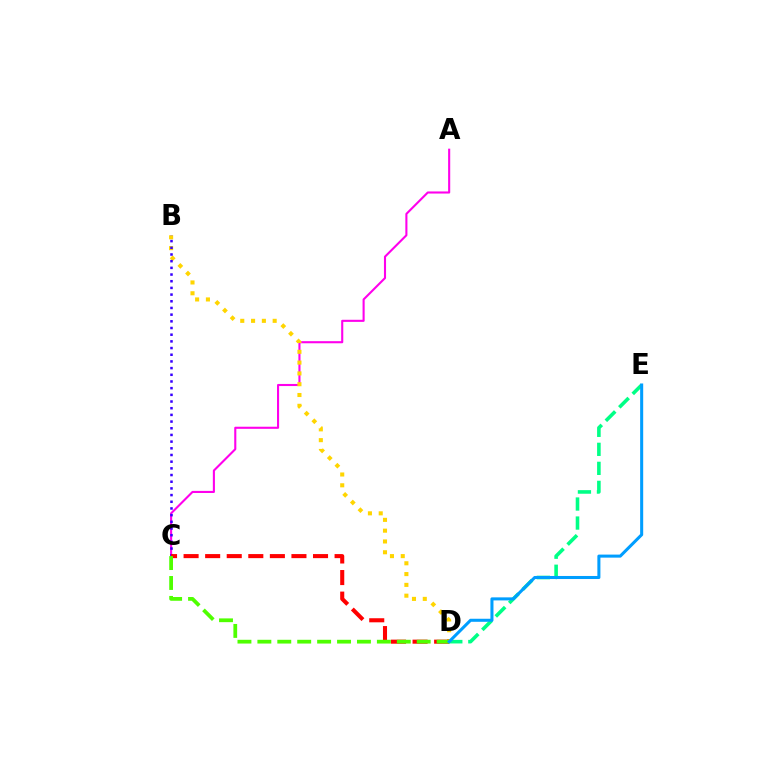{('A', 'C'): [{'color': '#ff00ed', 'line_style': 'solid', 'thickness': 1.51}], ('B', 'D'): [{'color': '#ffd500', 'line_style': 'dotted', 'thickness': 2.93}], ('D', 'E'): [{'color': '#00ff86', 'line_style': 'dashed', 'thickness': 2.58}, {'color': '#009eff', 'line_style': 'solid', 'thickness': 2.19}], ('B', 'C'): [{'color': '#3700ff', 'line_style': 'dotted', 'thickness': 1.82}], ('C', 'D'): [{'color': '#ff0000', 'line_style': 'dashed', 'thickness': 2.93}, {'color': '#4fff00', 'line_style': 'dashed', 'thickness': 2.71}]}